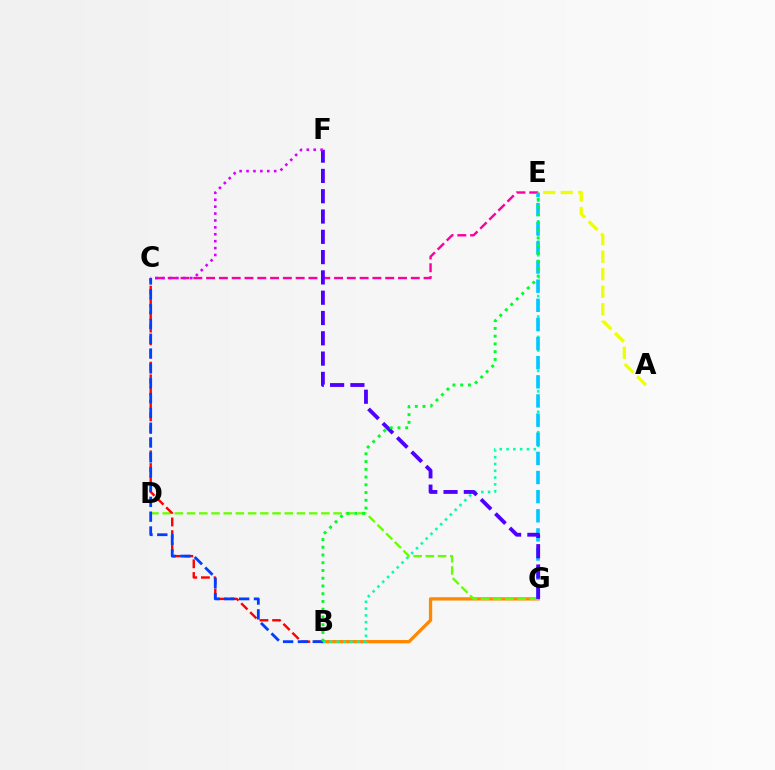{('A', 'E'): [{'color': '#eeff00', 'line_style': 'dashed', 'thickness': 2.38}], ('B', 'G'): [{'color': '#ff8800', 'line_style': 'solid', 'thickness': 2.37}], ('B', 'E'): [{'color': '#00ffaf', 'line_style': 'dotted', 'thickness': 1.85}, {'color': '#00ff27', 'line_style': 'dotted', 'thickness': 2.1}], ('D', 'G'): [{'color': '#66ff00', 'line_style': 'dashed', 'thickness': 1.66}], ('B', 'C'): [{'color': '#ff0000', 'line_style': 'dashed', 'thickness': 1.72}, {'color': '#003fff', 'line_style': 'dashed', 'thickness': 2.01}], ('C', 'E'): [{'color': '#ff00a0', 'line_style': 'dashed', 'thickness': 1.74}], ('E', 'G'): [{'color': '#00c7ff', 'line_style': 'dashed', 'thickness': 2.6}], ('F', 'G'): [{'color': '#4f00ff', 'line_style': 'dashed', 'thickness': 2.76}], ('C', 'F'): [{'color': '#d600ff', 'line_style': 'dotted', 'thickness': 1.88}]}